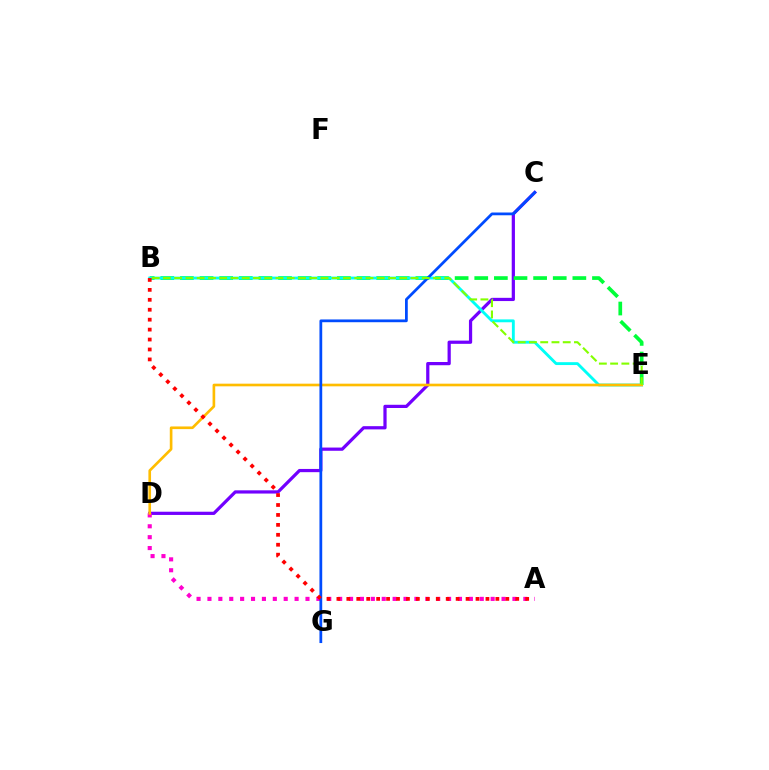{('C', 'D'): [{'color': '#7200ff', 'line_style': 'solid', 'thickness': 2.32}], ('B', 'E'): [{'color': '#00ff39', 'line_style': 'dashed', 'thickness': 2.67}, {'color': '#00fff6', 'line_style': 'solid', 'thickness': 2.07}, {'color': '#84ff00', 'line_style': 'dashed', 'thickness': 1.53}], ('A', 'D'): [{'color': '#ff00cf', 'line_style': 'dotted', 'thickness': 2.96}], ('D', 'E'): [{'color': '#ffbd00', 'line_style': 'solid', 'thickness': 1.91}], ('C', 'G'): [{'color': '#004bff', 'line_style': 'solid', 'thickness': 1.99}], ('A', 'B'): [{'color': '#ff0000', 'line_style': 'dotted', 'thickness': 2.7}]}